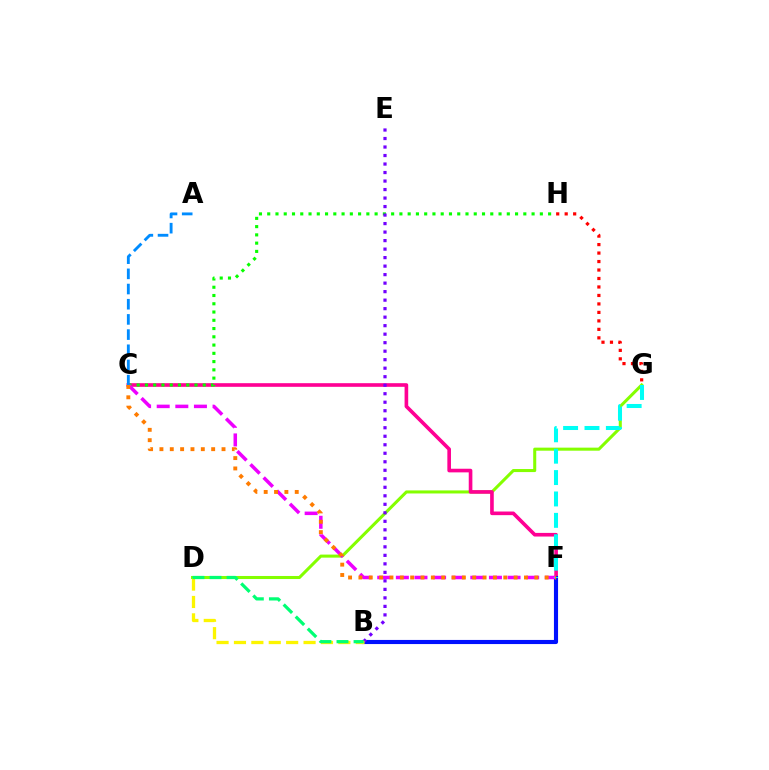{('D', 'G'): [{'color': '#84ff00', 'line_style': 'solid', 'thickness': 2.2}], ('C', 'F'): [{'color': '#ff0094', 'line_style': 'solid', 'thickness': 2.62}, {'color': '#ee00ff', 'line_style': 'dashed', 'thickness': 2.53}, {'color': '#ff7c00', 'line_style': 'dotted', 'thickness': 2.81}], ('B', 'F'): [{'color': '#0010ff', 'line_style': 'solid', 'thickness': 2.96}], ('C', 'H'): [{'color': '#08ff00', 'line_style': 'dotted', 'thickness': 2.24}], ('F', 'G'): [{'color': '#00fff6', 'line_style': 'dashed', 'thickness': 2.91}], ('G', 'H'): [{'color': '#ff0000', 'line_style': 'dotted', 'thickness': 2.3}], ('B', 'E'): [{'color': '#7200ff', 'line_style': 'dotted', 'thickness': 2.31}], ('B', 'D'): [{'color': '#fcf500', 'line_style': 'dashed', 'thickness': 2.36}, {'color': '#00ff74', 'line_style': 'dashed', 'thickness': 2.32}], ('A', 'C'): [{'color': '#008cff', 'line_style': 'dashed', 'thickness': 2.06}]}